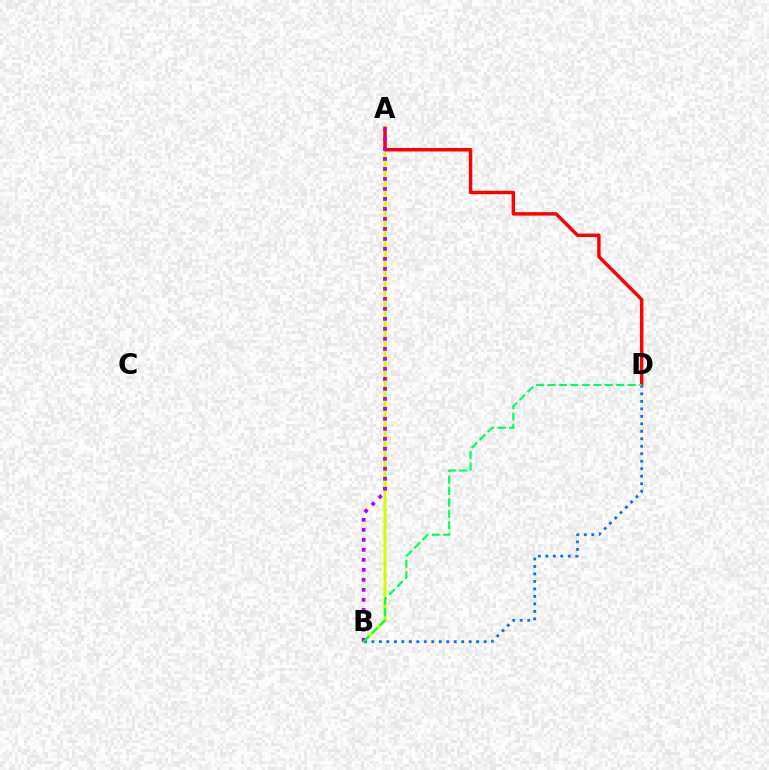{('A', 'B'): [{'color': '#d1ff00', 'line_style': 'solid', 'thickness': 2.2}, {'color': '#b900ff', 'line_style': 'dotted', 'thickness': 2.72}], ('A', 'D'): [{'color': '#ff0000', 'line_style': 'solid', 'thickness': 2.48}], ('B', 'D'): [{'color': '#0074ff', 'line_style': 'dotted', 'thickness': 2.03}, {'color': '#00ff5c', 'line_style': 'dashed', 'thickness': 1.56}]}